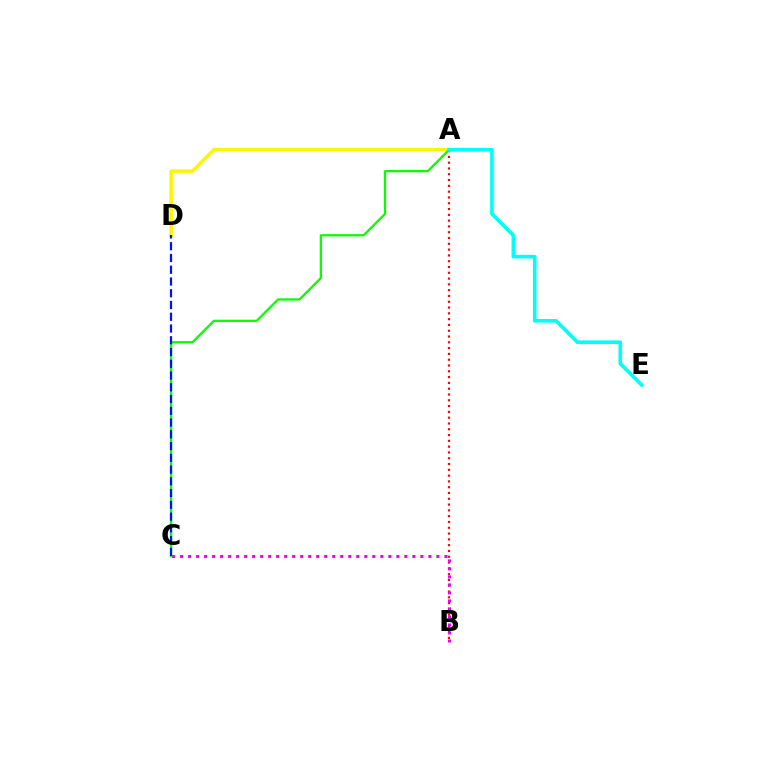{('A', 'B'): [{'color': '#ff0000', 'line_style': 'dotted', 'thickness': 1.57}], ('B', 'C'): [{'color': '#ee00ff', 'line_style': 'dotted', 'thickness': 2.18}], ('A', 'D'): [{'color': '#fcf500', 'line_style': 'solid', 'thickness': 2.52}], ('A', 'C'): [{'color': '#08ff00', 'line_style': 'solid', 'thickness': 1.63}], ('A', 'E'): [{'color': '#00fff6', 'line_style': 'solid', 'thickness': 2.62}], ('C', 'D'): [{'color': '#0010ff', 'line_style': 'dashed', 'thickness': 1.6}]}